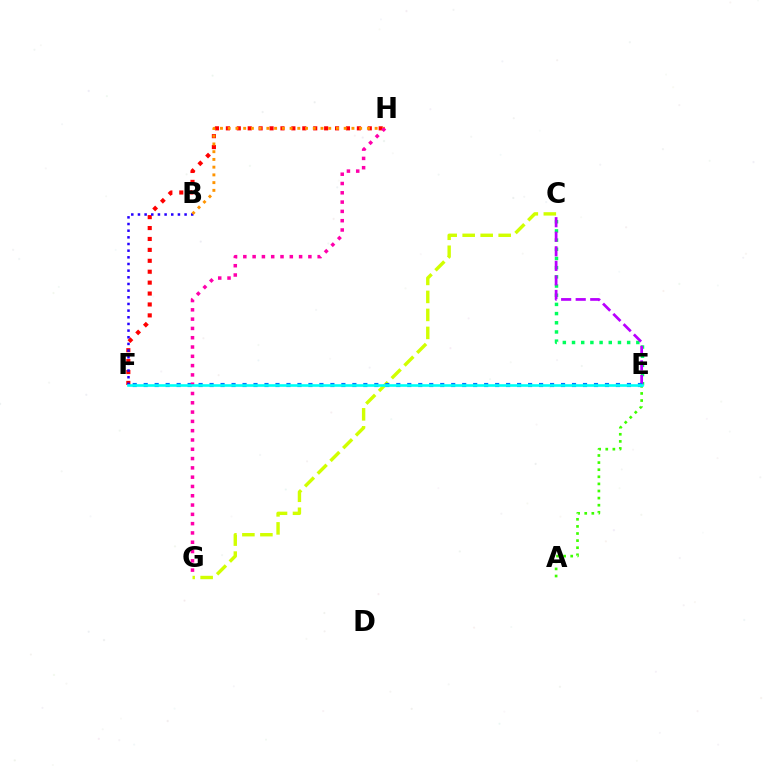{('C', 'E'): [{'color': '#00ff5c', 'line_style': 'dotted', 'thickness': 2.5}, {'color': '#b900ff', 'line_style': 'dashed', 'thickness': 1.98}], ('F', 'H'): [{'color': '#ff0000', 'line_style': 'dotted', 'thickness': 2.97}], ('B', 'F'): [{'color': '#2500ff', 'line_style': 'dotted', 'thickness': 1.81}], ('B', 'H'): [{'color': '#ff9400', 'line_style': 'dotted', 'thickness': 2.1}], ('A', 'E'): [{'color': '#3dff00', 'line_style': 'dotted', 'thickness': 1.93}], ('C', 'G'): [{'color': '#d1ff00', 'line_style': 'dashed', 'thickness': 2.45}], ('E', 'F'): [{'color': '#0074ff', 'line_style': 'dotted', 'thickness': 2.98}, {'color': '#00fff6', 'line_style': 'solid', 'thickness': 1.89}], ('G', 'H'): [{'color': '#ff00ac', 'line_style': 'dotted', 'thickness': 2.53}]}